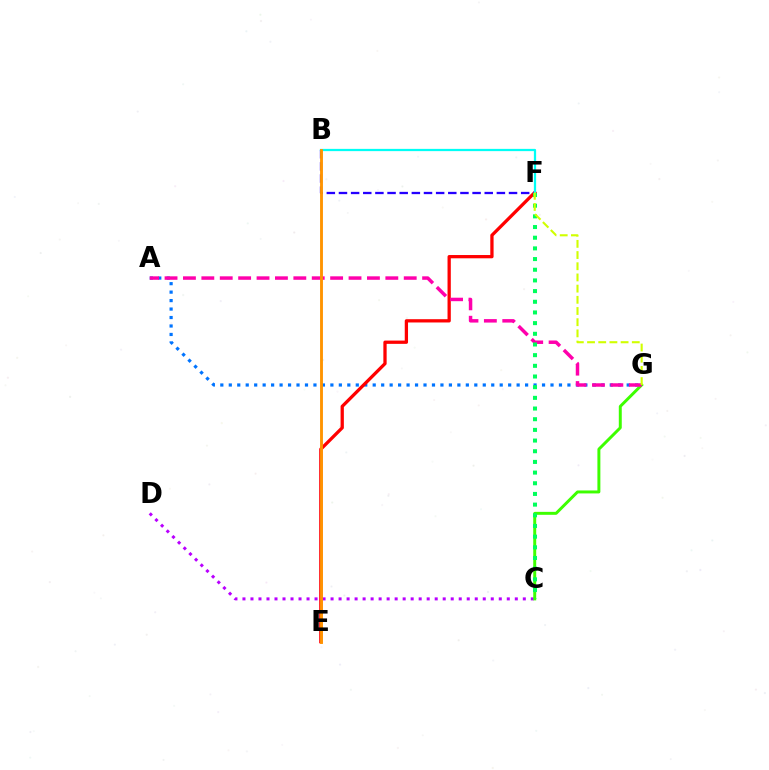{('A', 'G'): [{'color': '#0074ff', 'line_style': 'dotted', 'thickness': 2.3}, {'color': '#ff00ac', 'line_style': 'dashed', 'thickness': 2.5}], ('E', 'F'): [{'color': '#ff0000', 'line_style': 'solid', 'thickness': 2.36}], ('C', 'D'): [{'color': '#b900ff', 'line_style': 'dotted', 'thickness': 2.18}], ('C', 'G'): [{'color': '#3dff00', 'line_style': 'solid', 'thickness': 2.13}], ('B', 'F'): [{'color': '#2500ff', 'line_style': 'dashed', 'thickness': 1.65}, {'color': '#00fff6', 'line_style': 'solid', 'thickness': 1.62}], ('B', 'E'): [{'color': '#ff9400', 'line_style': 'solid', 'thickness': 2.07}], ('C', 'F'): [{'color': '#00ff5c', 'line_style': 'dotted', 'thickness': 2.9}], ('F', 'G'): [{'color': '#d1ff00', 'line_style': 'dashed', 'thickness': 1.52}]}